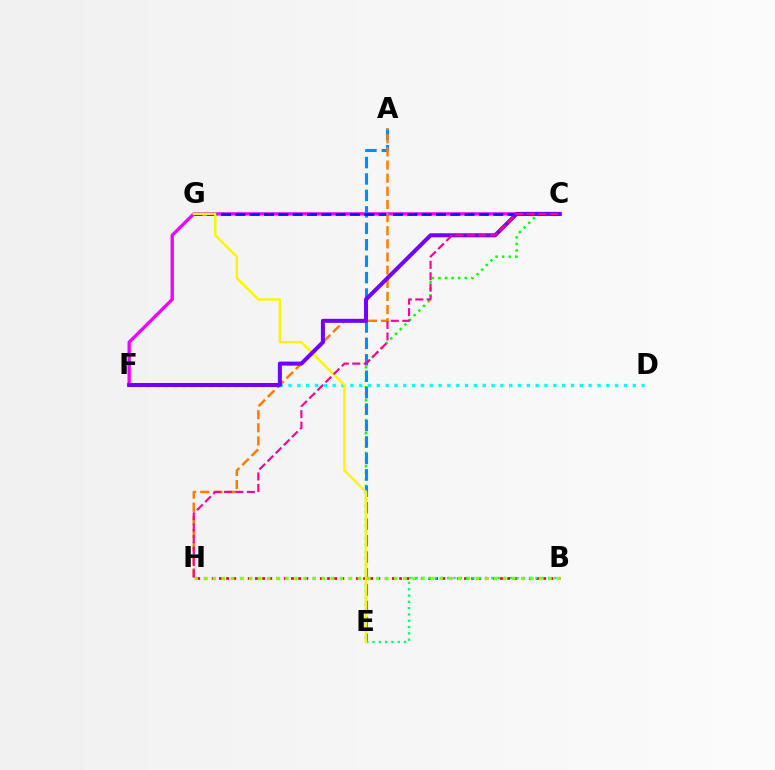{('C', 'F'): [{'color': '#ee00ff', 'line_style': 'solid', 'thickness': 2.39}, {'color': '#7200ff', 'line_style': 'solid', 'thickness': 2.9}], ('C', 'E'): [{'color': '#08ff00', 'line_style': 'dotted', 'thickness': 1.79}], ('B', 'H'): [{'color': '#ff0000', 'line_style': 'dotted', 'thickness': 1.96}, {'color': '#84ff00', 'line_style': 'dotted', 'thickness': 2.46}], ('D', 'F'): [{'color': '#00fff6', 'line_style': 'dotted', 'thickness': 2.4}], ('A', 'E'): [{'color': '#008cff', 'line_style': 'dashed', 'thickness': 2.23}], ('B', 'E'): [{'color': '#00ff74', 'line_style': 'dotted', 'thickness': 1.71}], ('C', 'G'): [{'color': '#0010ff', 'line_style': 'dashed', 'thickness': 1.95}], ('E', 'G'): [{'color': '#fcf500', 'line_style': 'solid', 'thickness': 1.73}], ('A', 'H'): [{'color': '#ff7c00', 'line_style': 'dashed', 'thickness': 1.79}], ('C', 'H'): [{'color': '#ff0094', 'line_style': 'dashed', 'thickness': 1.56}]}